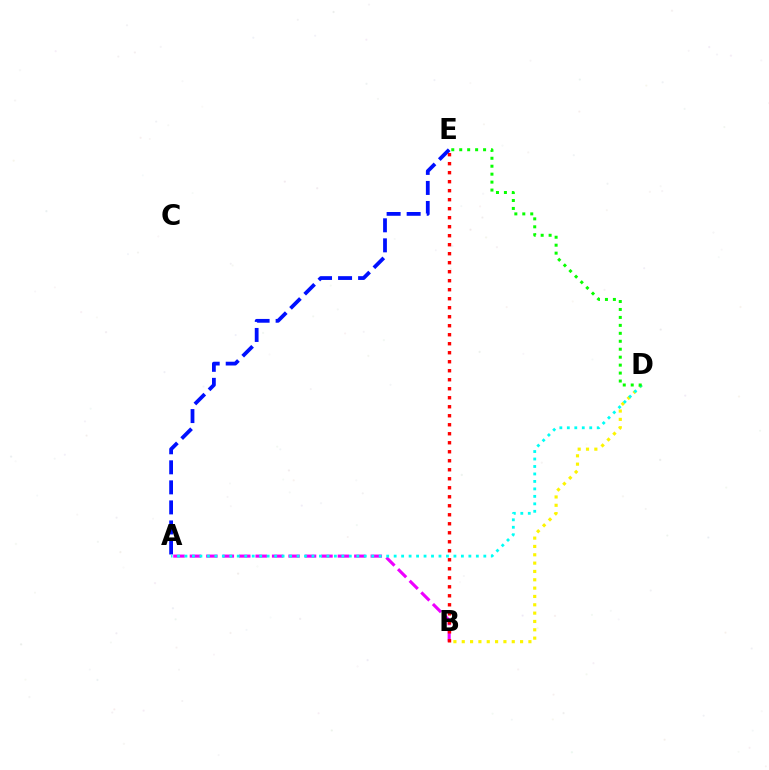{('A', 'B'): [{'color': '#ee00ff', 'line_style': 'dashed', 'thickness': 2.23}], ('B', 'D'): [{'color': '#fcf500', 'line_style': 'dotted', 'thickness': 2.26}], ('A', 'E'): [{'color': '#0010ff', 'line_style': 'dashed', 'thickness': 2.72}], ('B', 'E'): [{'color': '#ff0000', 'line_style': 'dotted', 'thickness': 2.45}], ('A', 'D'): [{'color': '#00fff6', 'line_style': 'dotted', 'thickness': 2.03}], ('D', 'E'): [{'color': '#08ff00', 'line_style': 'dotted', 'thickness': 2.16}]}